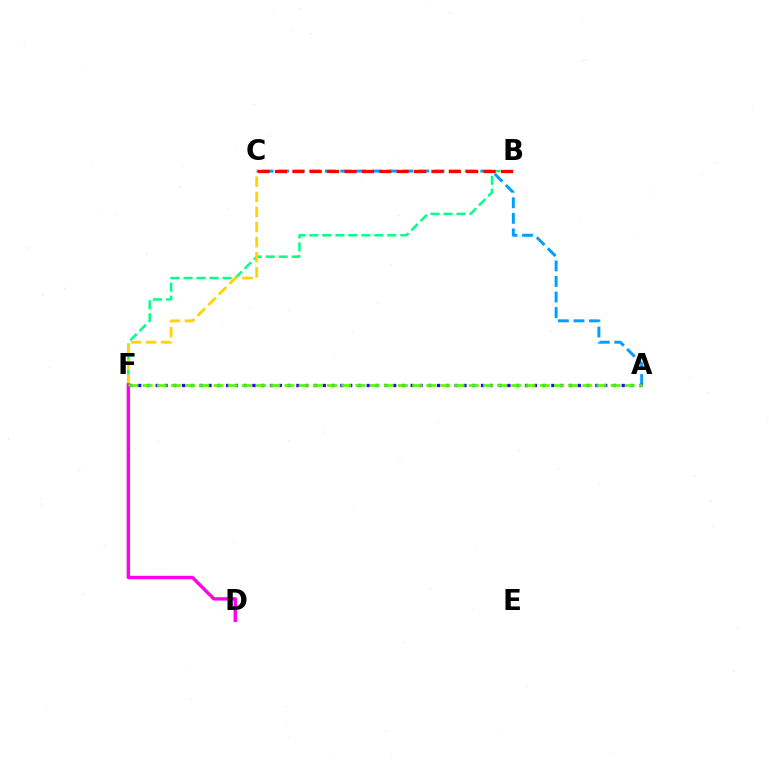{('B', 'F'): [{'color': '#00ff86', 'line_style': 'dashed', 'thickness': 1.77}], ('A', 'C'): [{'color': '#009eff', 'line_style': 'dashed', 'thickness': 2.11}], ('C', 'F'): [{'color': '#ffd500', 'line_style': 'dashed', 'thickness': 2.05}], ('B', 'C'): [{'color': '#ff0000', 'line_style': 'dashed', 'thickness': 2.36}], ('A', 'F'): [{'color': '#3700ff', 'line_style': 'dotted', 'thickness': 2.39}, {'color': '#4fff00', 'line_style': 'dashed', 'thickness': 1.93}], ('D', 'F'): [{'color': '#ff00ed', 'line_style': 'solid', 'thickness': 2.43}]}